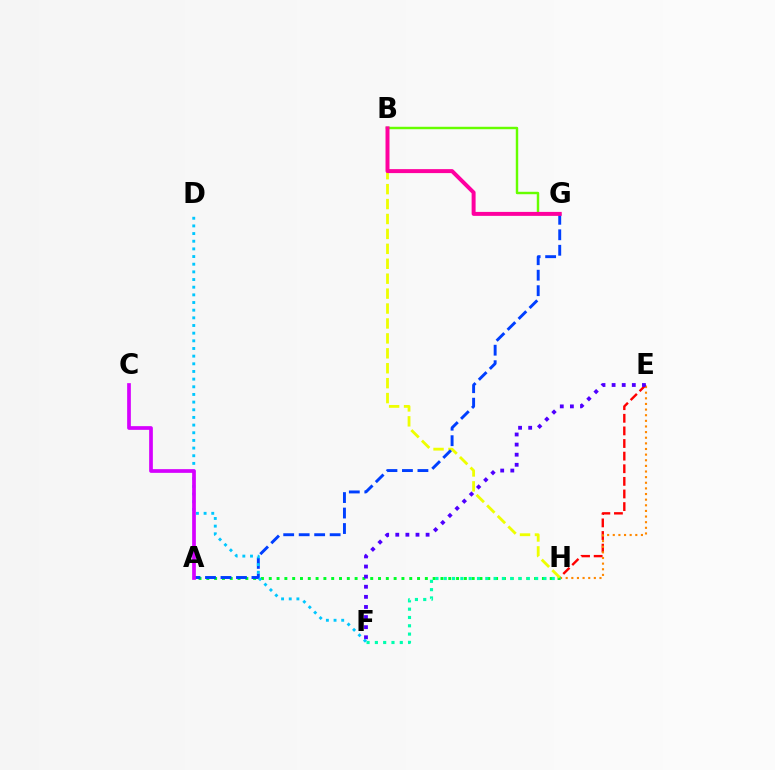{('E', 'H'): [{'color': '#ff0000', 'line_style': 'dashed', 'thickness': 1.71}, {'color': '#ff8800', 'line_style': 'dotted', 'thickness': 1.53}], ('A', 'H'): [{'color': '#00ff27', 'line_style': 'dotted', 'thickness': 2.12}], ('B', 'G'): [{'color': '#66ff00', 'line_style': 'solid', 'thickness': 1.75}, {'color': '#ff00a0', 'line_style': 'solid', 'thickness': 2.86}], ('B', 'H'): [{'color': '#eeff00', 'line_style': 'dashed', 'thickness': 2.03}], ('A', 'G'): [{'color': '#003fff', 'line_style': 'dashed', 'thickness': 2.1}], ('E', 'F'): [{'color': '#4f00ff', 'line_style': 'dotted', 'thickness': 2.75}], ('D', 'F'): [{'color': '#00c7ff', 'line_style': 'dotted', 'thickness': 2.08}], ('A', 'C'): [{'color': '#d600ff', 'line_style': 'solid', 'thickness': 2.67}], ('F', 'H'): [{'color': '#00ffaf', 'line_style': 'dotted', 'thickness': 2.26}]}